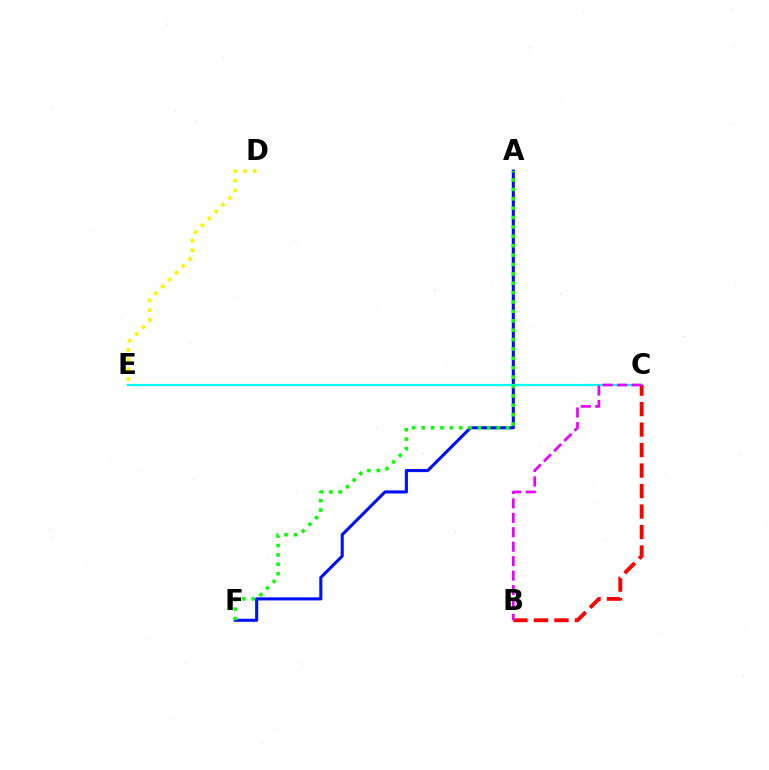{('A', 'F'): [{'color': '#0010ff', 'line_style': 'solid', 'thickness': 2.22}, {'color': '#08ff00', 'line_style': 'dotted', 'thickness': 2.55}], ('C', 'E'): [{'color': '#00fff6', 'line_style': 'solid', 'thickness': 1.61}], ('B', 'C'): [{'color': '#ff0000', 'line_style': 'dashed', 'thickness': 2.78}, {'color': '#ee00ff', 'line_style': 'dashed', 'thickness': 1.96}], ('D', 'E'): [{'color': '#fcf500', 'line_style': 'dotted', 'thickness': 2.64}]}